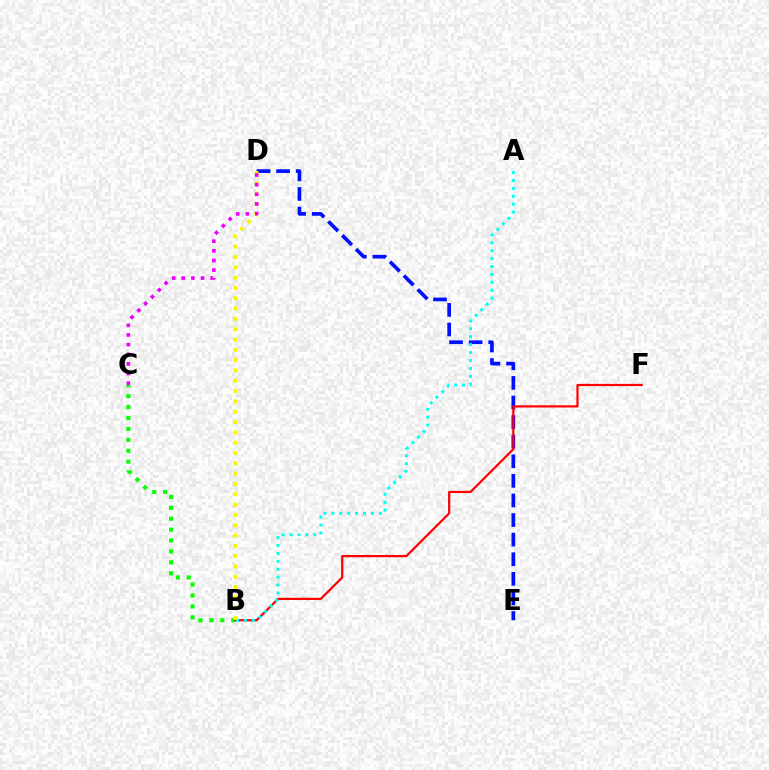{('D', 'E'): [{'color': '#0010ff', 'line_style': 'dashed', 'thickness': 2.66}], ('B', 'C'): [{'color': '#08ff00', 'line_style': 'dotted', 'thickness': 2.96}], ('B', 'F'): [{'color': '#ff0000', 'line_style': 'solid', 'thickness': 1.59}], ('A', 'B'): [{'color': '#00fff6', 'line_style': 'dotted', 'thickness': 2.15}], ('B', 'D'): [{'color': '#fcf500', 'line_style': 'dotted', 'thickness': 2.8}], ('C', 'D'): [{'color': '#ee00ff', 'line_style': 'dotted', 'thickness': 2.62}]}